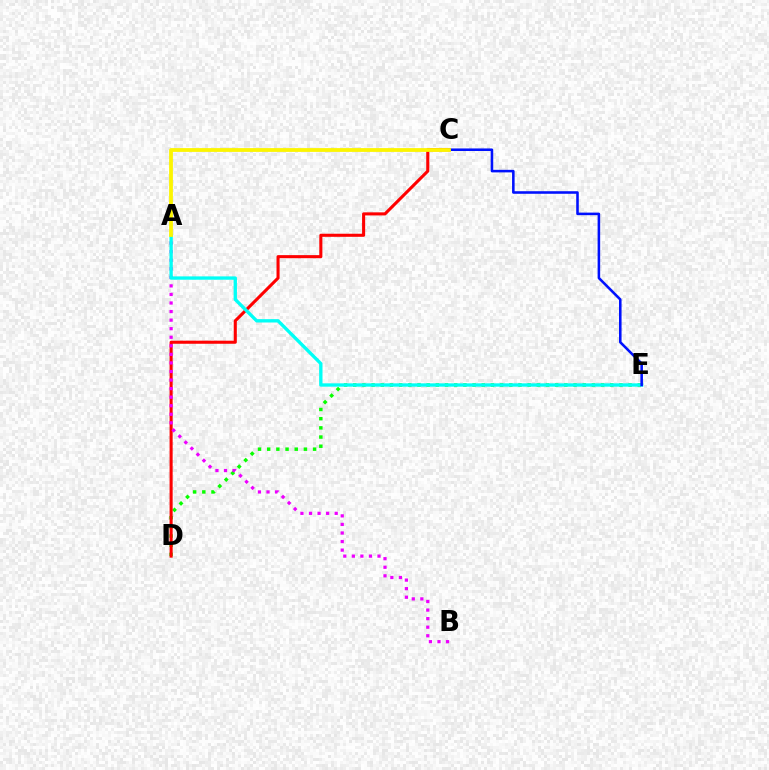{('D', 'E'): [{'color': '#08ff00', 'line_style': 'dotted', 'thickness': 2.49}], ('C', 'D'): [{'color': '#ff0000', 'line_style': 'solid', 'thickness': 2.21}], ('A', 'B'): [{'color': '#ee00ff', 'line_style': 'dotted', 'thickness': 2.33}], ('A', 'E'): [{'color': '#00fff6', 'line_style': 'solid', 'thickness': 2.4}], ('C', 'E'): [{'color': '#0010ff', 'line_style': 'solid', 'thickness': 1.84}], ('A', 'C'): [{'color': '#fcf500', 'line_style': 'solid', 'thickness': 2.73}]}